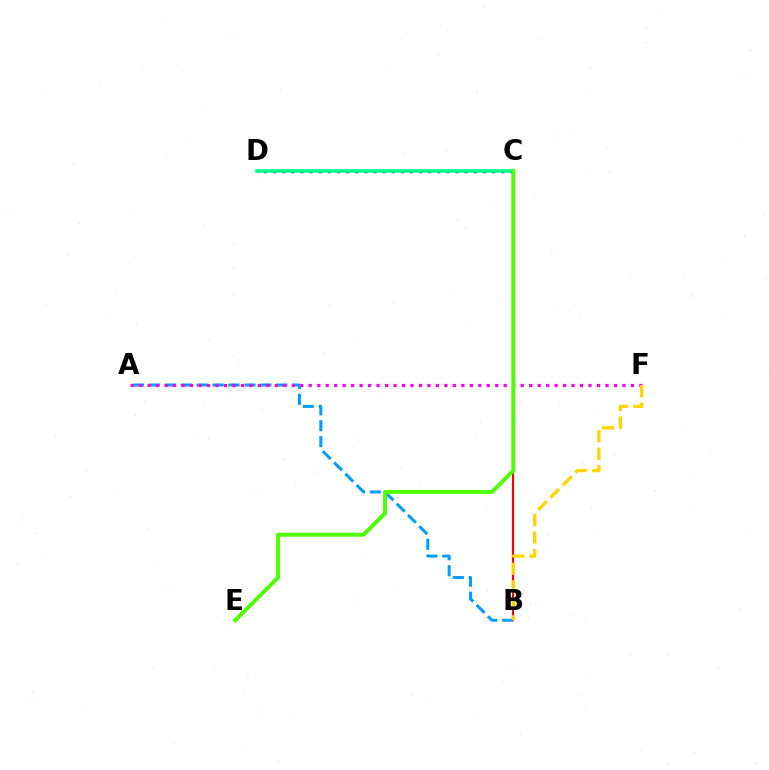{('B', 'C'): [{'color': '#ff0000', 'line_style': 'solid', 'thickness': 1.53}], ('A', 'B'): [{'color': '#009eff', 'line_style': 'dashed', 'thickness': 2.17}], ('C', 'D'): [{'color': '#3700ff', 'line_style': 'dotted', 'thickness': 2.48}, {'color': '#00ff86', 'line_style': 'solid', 'thickness': 2.53}], ('A', 'F'): [{'color': '#ff00ed', 'line_style': 'dotted', 'thickness': 2.3}], ('B', 'F'): [{'color': '#ffd500', 'line_style': 'dashed', 'thickness': 2.39}], ('C', 'E'): [{'color': '#4fff00', 'line_style': 'solid', 'thickness': 2.83}]}